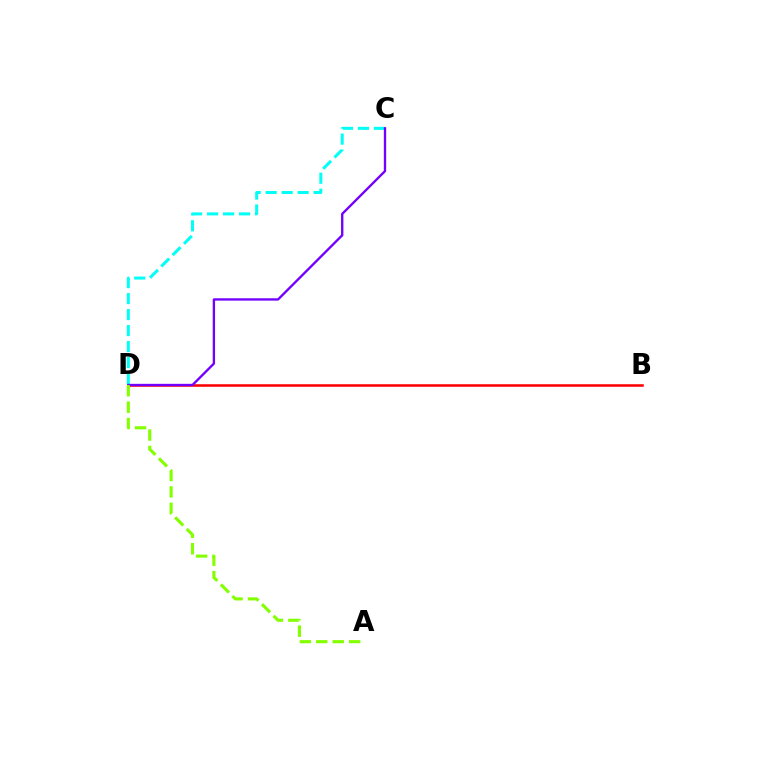{('C', 'D'): [{'color': '#00fff6', 'line_style': 'dashed', 'thickness': 2.17}, {'color': '#7200ff', 'line_style': 'solid', 'thickness': 1.69}], ('B', 'D'): [{'color': '#ff0000', 'line_style': 'solid', 'thickness': 1.83}], ('A', 'D'): [{'color': '#84ff00', 'line_style': 'dashed', 'thickness': 2.23}]}